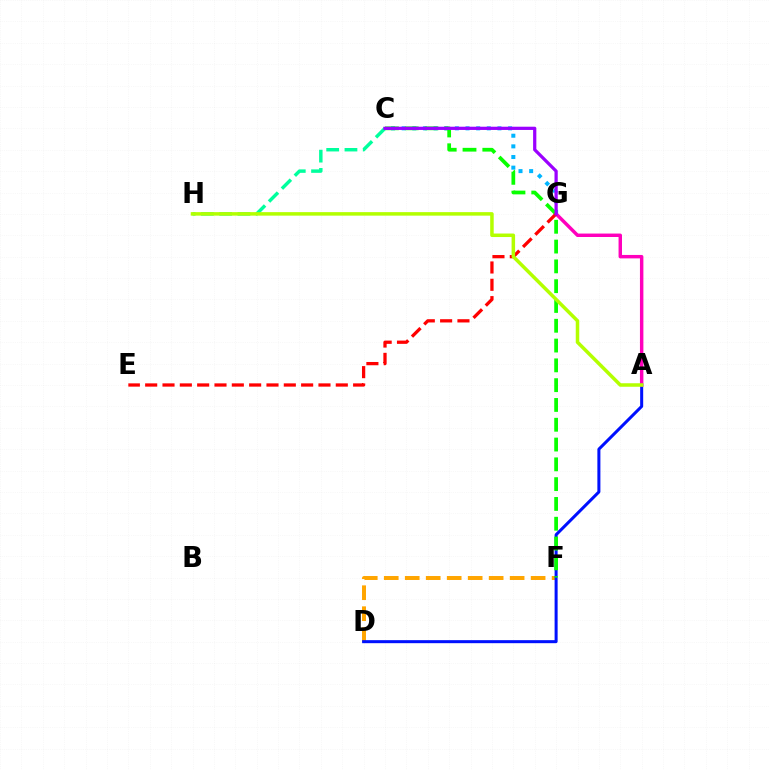{('D', 'F'): [{'color': '#ffa500', 'line_style': 'dashed', 'thickness': 2.85}], ('A', 'D'): [{'color': '#0010ff', 'line_style': 'solid', 'thickness': 2.18}], ('C', 'G'): [{'color': '#00b5ff', 'line_style': 'dotted', 'thickness': 2.89}, {'color': '#9b00ff', 'line_style': 'solid', 'thickness': 2.33}], ('A', 'G'): [{'color': '#ff00bd', 'line_style': 'solid', 'thickness': 2.48}], ('C', 'F'): [{'color': '#08ff00', 'line_style': 'dashed', 'thickness': 2.69}], ('C', 'H'): [{'color': '#00ff9d', 'line_style': 'dashed', 'thickness': 2.48}], ('E', 'G'): [{'color': '#ff0000', 'line_style': 'dashed', 'thickness': 2.35}], ('A', 'H'): [{'color': '#b3ff00', 'line_style': 'solid', 'thickness': 2.53}]}